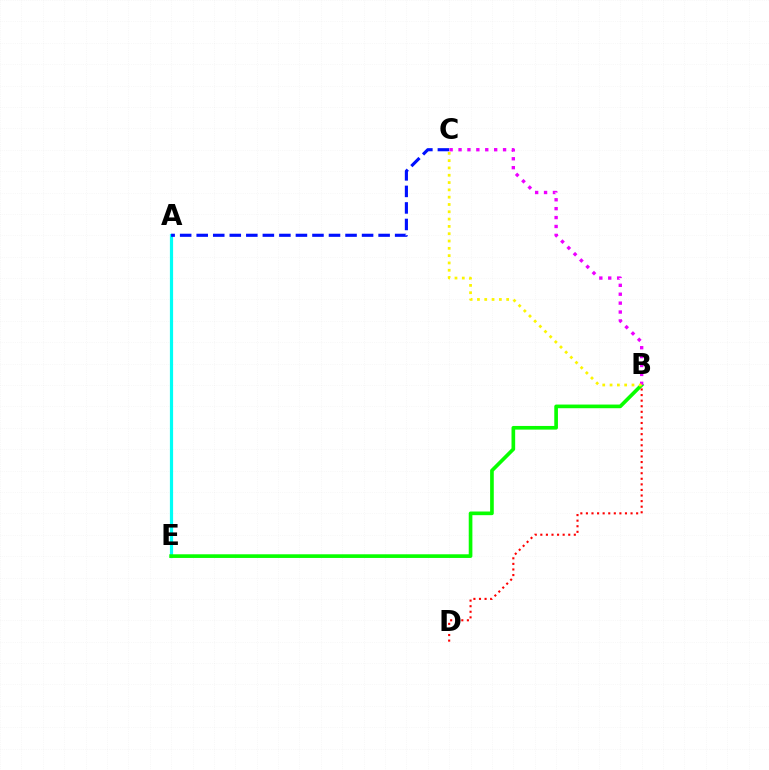{('A', 'E'): [{'color': '#00fff6', 'line_style': 'solid', 'thickness': 2.3}], ('A', 'C'): [{'color': '#0010ff', 'line_style': 'dashed', 'thickness': 2.25}], ('B', 'E'): [{'color': '#08ff00', 'line_style': 'solid', 'thickness': 2.63}], ('B', 'D'): [{'color': '#ff0000', 'line_style': 'dotted', 'thickness': 1.52}], ('B', 'C'): [{'color': '#ee00ff', 'line_style': 'dotted', 'thickness': 2.42}, {'color': '#fcf500', 'line_style': 'dotted', 'thickness': 1.99}]}